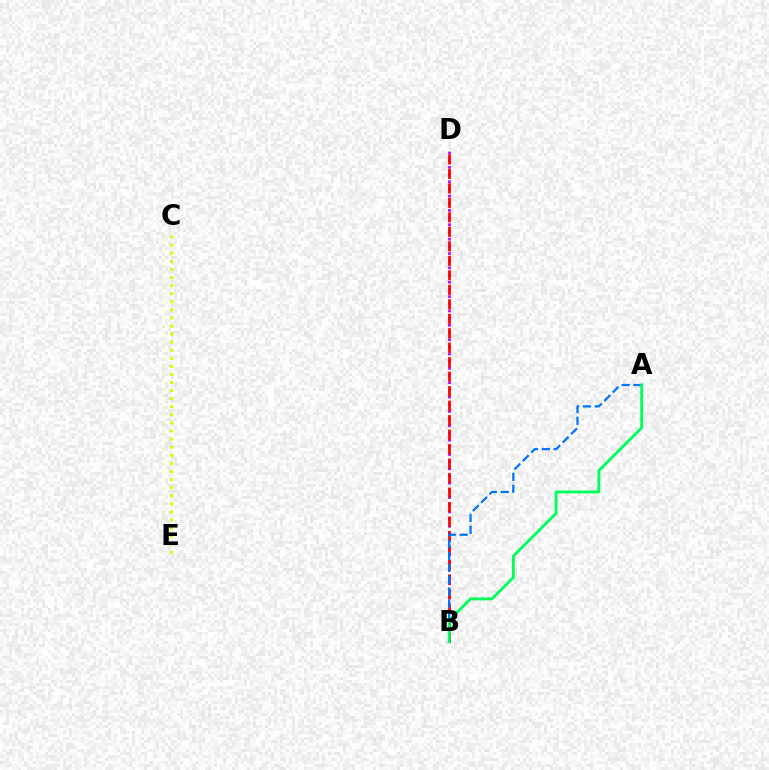{('C', 'E'): [{'color': '#d1ff00', 'line_style': 'dotted', 'thickness': 2.2}], ('B', 'D'): [{'color': '#b900ff', 'line_style': 'dotted', 'thickness': 1.95}, {'color': '#ff0000', 'line_style': 'dashed', 'thickness': 1.97}], ('A', 'B'): [{'color': '#0074ff', 'line_style': 'dashed', 'thickness': 1.62}, {'color': '#00ff5c', 'line_style': 'solid', 'thickness': 2.07}]}